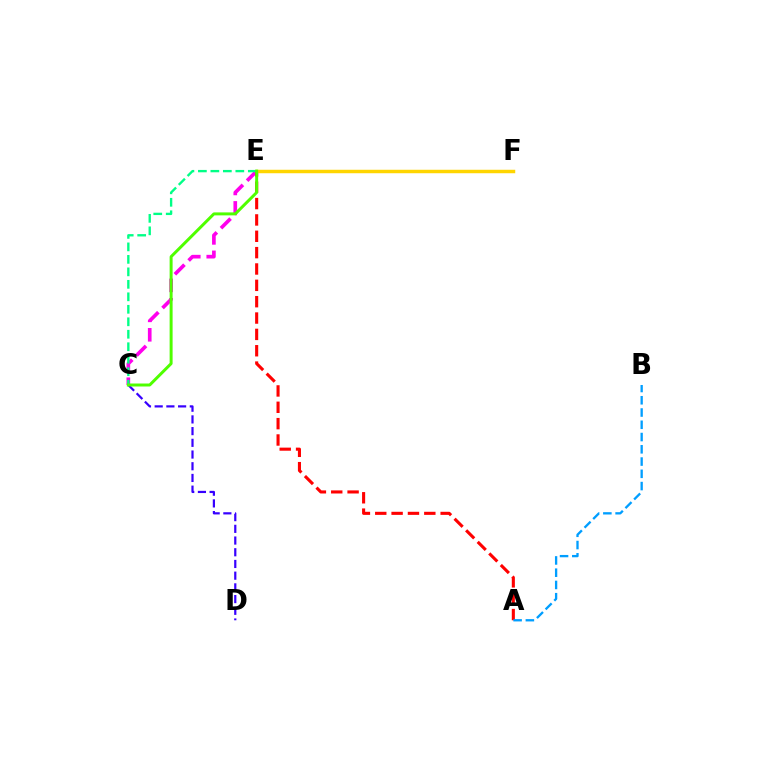{('C', 'E'): [{'color': '#ff00ed', 'line_style': 'dashed', 'thickness': 2.64}, {'color': '#00ff86', 'line_style': 'dashed', 'thickness': 1.7}, {'color': '#4fff00', 'line_style': 'solid', 'thickness': 2.14}], ('C', 'D'): [{'color': '#3700ff', 'line_style': 'dashed', 'thickness': 1.59}], ('A', 'E'): [{'color': '#ff0000', 'line_style': 'dashed', 'thickness': 2.22}], ('A', 'B'): [{'color': '#009eff', 'line_style': 'dashed', 'thickness': 1.67}], ('E', 'F'): [{'color': '#ffd500', 'line_style': 'solid', 'thickness': 2.5}]}